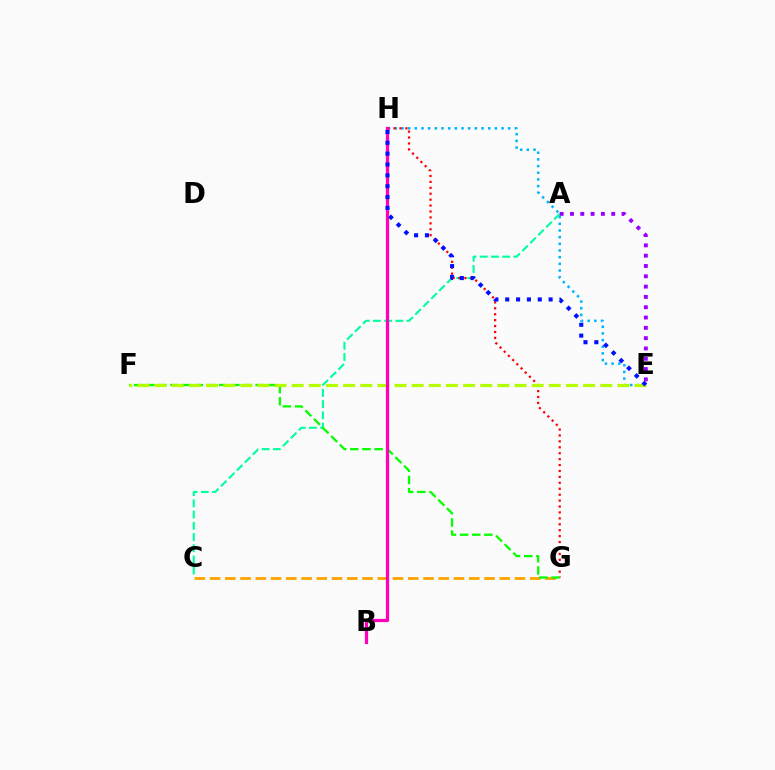{('C', 'G'): [{'color': '#ffa500', 'line_style': 'dashed', 'thickness': 2.07}], ('E', 'H'): [{'color': '#00b5ff', 'line_style': 'dotted', 'thickness': 1.81}, {'color': '#0010ff', 'line_style': 'dotted', 'thickness': 2.95}], ('A', 'C'): [{'color': '#00ff9d', 'line_style': 'dashed', 'thickness': 1.52}], ('G', 'H'): [{'color': '#ff0000', 'line_style': 'dotted', 'thickness': 1.61}], ('F', 'G'): [{'color': '#08ff00', 'line_style': 'dashed', 'thickness': 1.65}], ('E', 'F'): [{'color': '#b3ff00', 'line_style': 'dashed', 'thickness': 2.33}], ('B', 'H'): [{'color': '#ff00bd', 'line_style': 'solid', 'thickness': 2.33}], ('A', 'E'): [{'color': '#9b00ff', 'line_style': 'dotted', 'thickness': 2.8}]}